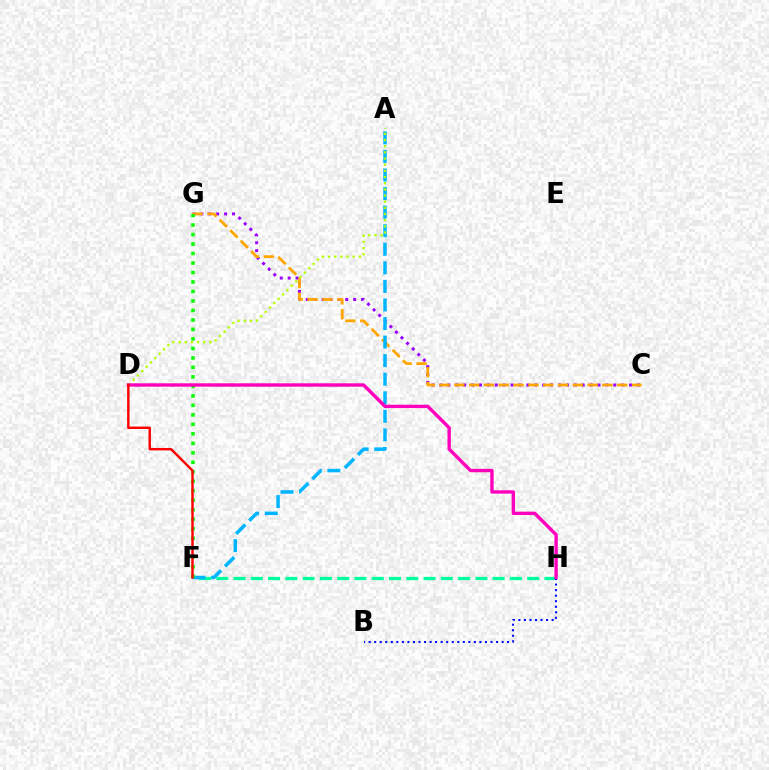{('F', 'H'): [{'color': '#00ff9d', 'line_style': 'dashed', 'thickness': 2.35}], ('C', 'G'): [{'color': '#9b00ff', 'line_style': 'dotted', 'thickness': 2.15}, {'color': '#ffa500', 'line_style': 'dashed', 'thickness': 2.01}], ('A', 'F'): [{'color': '#00b5ff', 'line_style': 'dashed', 'thickness': 2.52}], ('B', 'H'): [{'color': '#0010ff', 'line_style': 'dotted', 'thickness': 1.51}], ('F', 'G'): [{'color': '#08ff00', 'line_style': 'dotted', 'thickness': 2.58}], ('A', 'D'): [{'color': '#b3ff00', 'line_style': 'dotted', 'thickness': 1.67}], ('D', 'H'): [{'color': '#ff00bd', 'line_style': 'solid', 'thickness': 2.43}], ('D', 'F'): [{'color': '#ff0000', 'line_style': 'solid', 'thickness': 1.75}]}